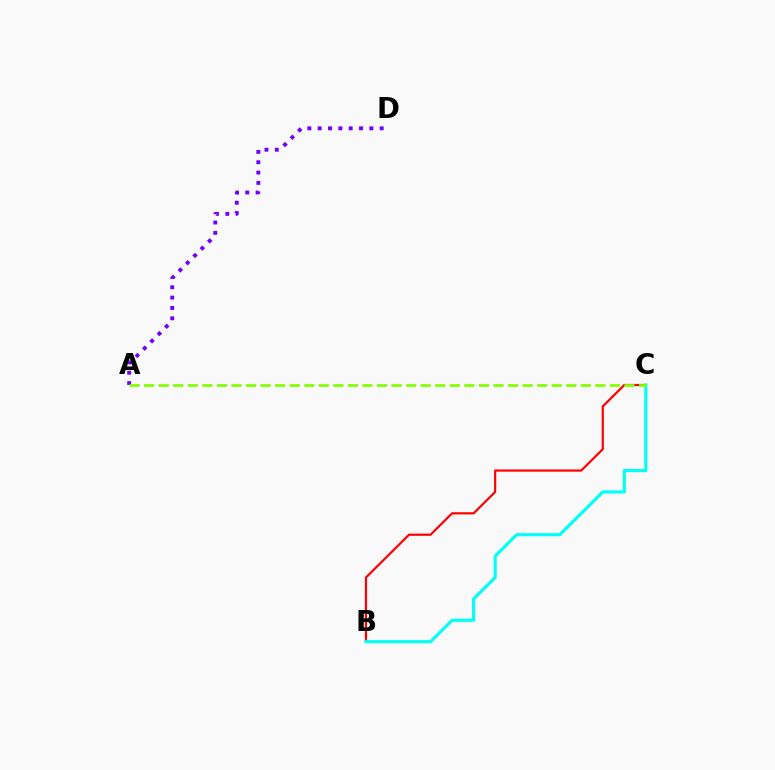{('B', 'C'): [{'color': '#ff0000', 'line_style': 'solid', 'thickness': 1.58}, {'color': '#00fff6', 'line_style': 'solid', 'thickness': 2.26}], ('A', 'D'): [{'color': '#7200ff', 'line_style': 'dotted', 'thickness': 2.81}], ('A', 'C'): [{'color': '#84ff00', 'line_style': 'dashed', 'thickness': 1.98}]}